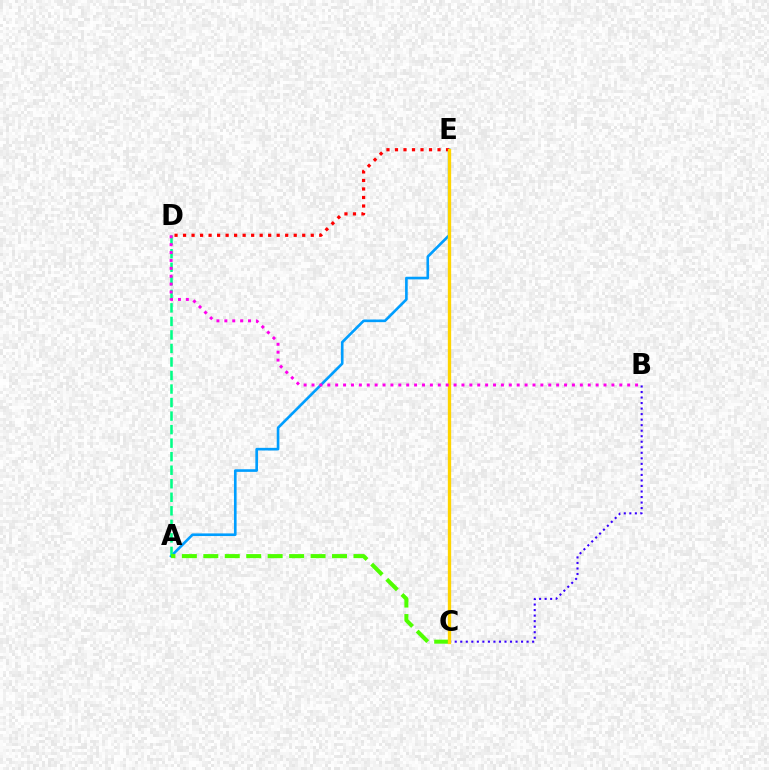{('A', 'E'): [{'color': '#009eff', 'line_style': 'solid', 'thickness': 1.9}], ('A', 'D'): [{'color': '#00ff86', 'line_style': 'dashed', 'thickness': 1.84}], ('B', 'C'): [{'color': '#3700ff', 'line_style': 'dotted', 'thickness': 1.5}], ('A', 'C'): [{'color': '#4fff00', 'line_style': 'dashed', 'thickness': 2.91}], ('D', 'E'): [{'color': '#ff0000', 'line_style': 'dotted', 'thickness': 2.31}], ('C', 'E'): [{'color': '#ffd500', 'line_style': 'solid', 'thickness': 2.39}], ('B', 'D'): [{'color': '#ff00ed', 'line_style': 'dotted', 'thickness': 2.14}]}